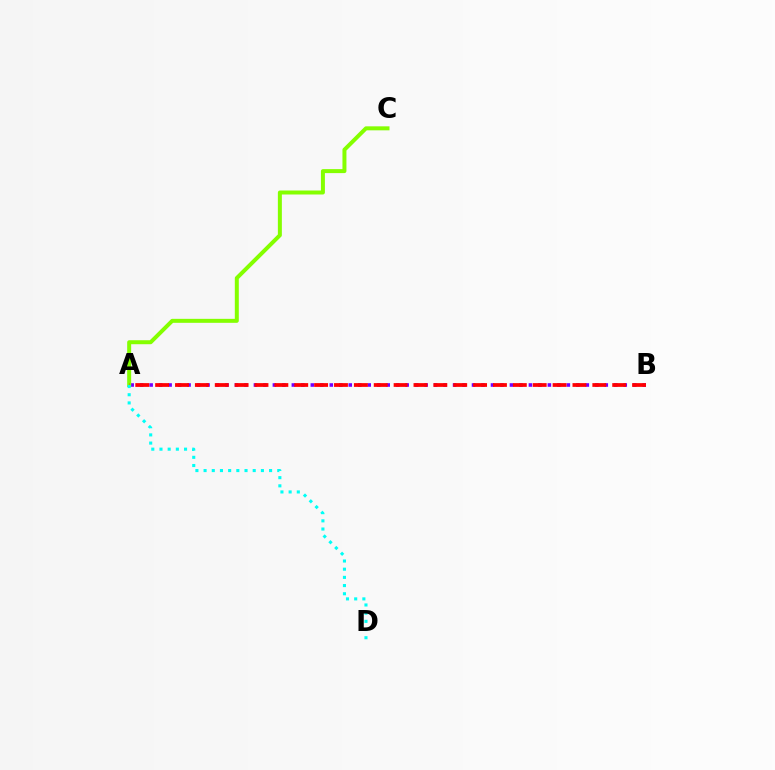{('A', 'B'): [{'color': '#7200ff', 'line_style': 'dotted', 'thickness': 2.58}, {'color': '#ff0000', 'line_style': 'dashed', 'thickness': 2.7}], ('A', 'C'): [{'color': '#84ff00', 'line_style': 'solid', 'thickness': 2.87}], ('A', 'D'): [{'color': '#00fff6', 'line_style': 'dotted', 'thickness': 2.22}]}